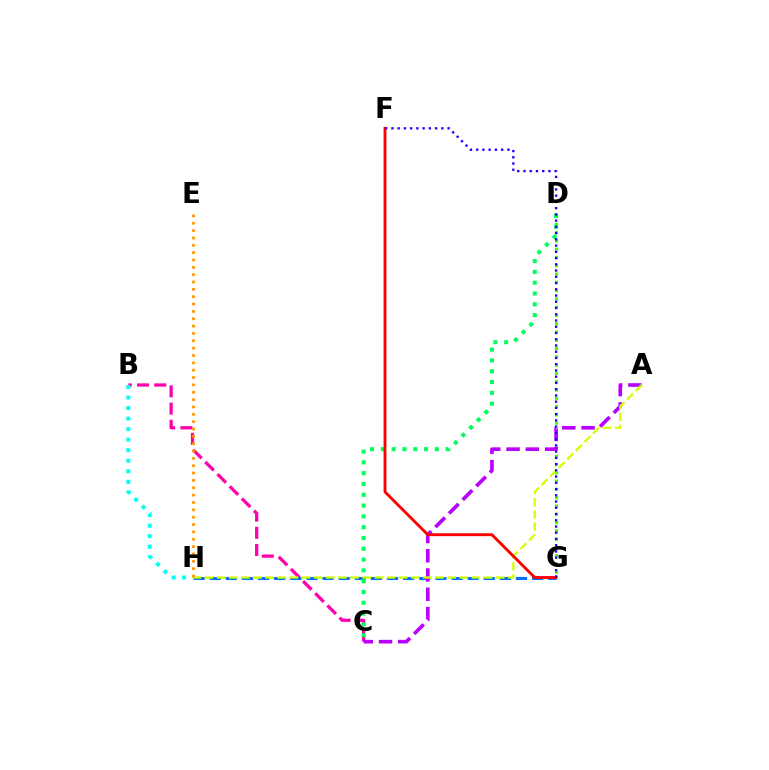{('D', 'G'): [{'color': '#3dff00', 'line_style': 'dotted', 'thickness': 2.25}], ('B', 'C'): [{'color': '#ff00ac', 'line_style': 'dashed', 'thickness': 2.34}], ('G', 'H'): [{'color': '#0074ff', 'line_style': 'dashed', 'thickness': 2.19}], ('A', 'C'): [{'color': '#b900ff', 'line_style': 'dashed', 'thickness': 2.62}], ('C', 'D'): [{'color': '#00ff5c', 'line_style': 'dotted', 'thickness': 2.93}], ('A', 'H'): [{'color': '#d1ff00', 'line_style': 'dashed', 'thickness': 1.65}], ('E', 'H'): [{'color': '#ff9400', 'line_style': 'dotted', 'thickness': 2.0}], ('F', 'G'): [{'color': '#ff0000', 'line_style': 'solid', 'thickness': 2.08}, {'color': '#2500ff', 'line_style': 'dotted', 'thickness': 1.7}], ('B', 'H'): [{'color': '#00fff6', 'line_style': 'dotted', 'thickness': 2.86}]}